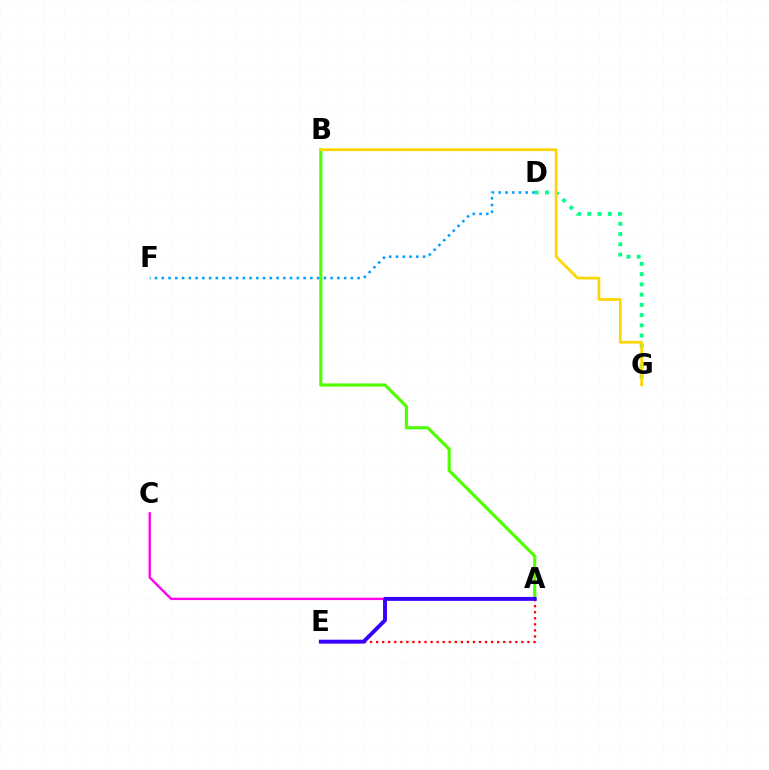{('A', 'B'): [{'color': '#4fff00', 'line_style': 'solid', 'thickness': 2.26}], ('A', 'C'): [{'color': '#ff00ed', 'line_style': 'solid', 'thickness': 1.69}], ('A', 'E'): [{'color': '#ff0000', 'line_style': 'dotted', 'thickness': 1.64}, {'color': '#3700ff', 'line_style': 'solid', 'thickness': 2.82}], ('D', 'G'): [{'color': '#00ff86', 'line_style': 'dotted', 'thickness': 2.78}], ('D', 'F'): [{'color': '#009eff', 'line_style': 'dotted', 'thickness': 1.83}], ('B', 'G'): [{'color': '#ffd500', 'line_style': 'solid', 'thickness': 1.96}]}